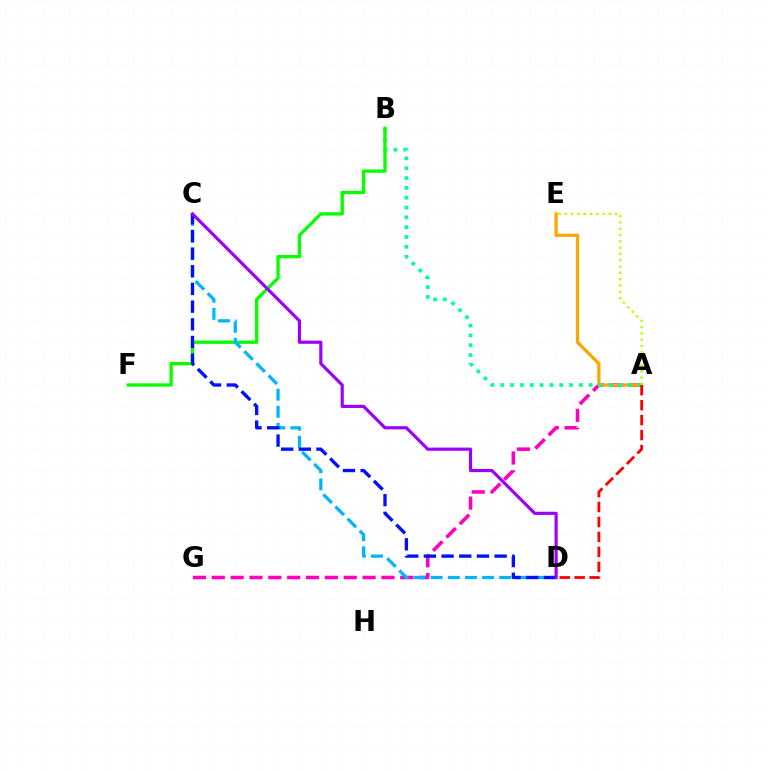{('A', 'G'): [{'color': '#ff00bd', 'line_style': 'dashed', 'thickness': 2.56}], ('A', 'E'): [{'color': '#ffa500', 'line_style': 'solid', 'thickness': 2.34}, {'color': '#b3ff00', 'line_style': 'dotted', 'thickness': 1.71}], ('A', 'B'): [{'color': '#00ff9d', 'line_style': 'dotted', 'thickness': 2.67}], ('A', 'D'): [{'color': '#ff0000', 'line_style': 'dashed', 'thickness': 2.03}], ('B', 'F'): [{'color': '#08ff00', 'line_style': 'solid', 'thickness': 2.38}], ('C', 'D'): [{'color': '#00b5ff', 'line_style': 'dashed', 'thickness': 2.33}, {'color': '#0010ff', 'line_style': 'dashed', 'thickness': 2.4}, {'color': '#9b00ff', 'line_style': 'solid', 'thickness': 2.28}]}